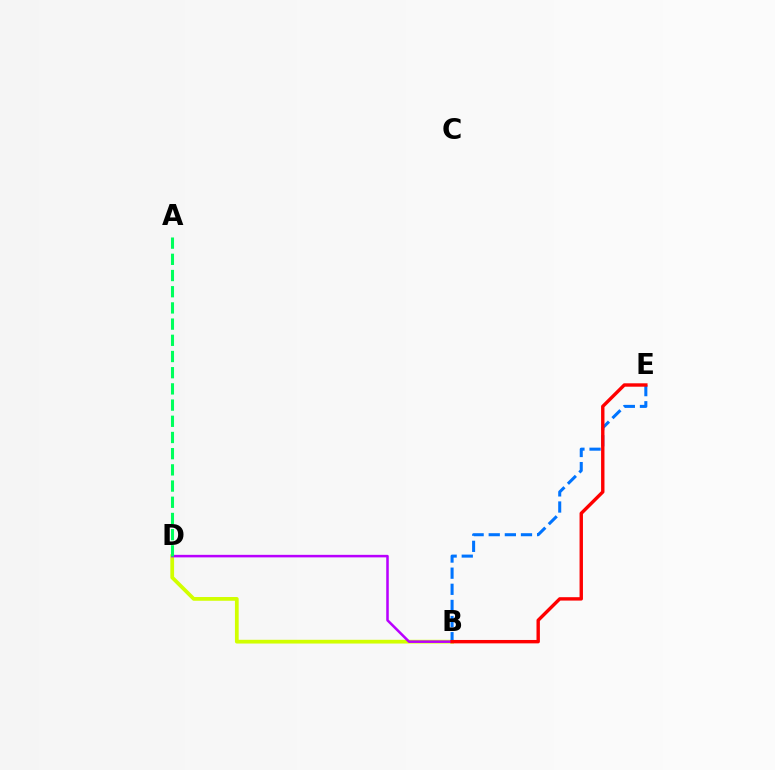{('B', 'D'): [{'color': '#d1ff00', 'line_style': 'solid', 'thickness': 2.69}, {'color': '#b900ff', 'line_style': 'solid', 'thickness': 1.82}], ('B', 'E'): [{'color': '#0074ff', 'line_style': 'dashed', 'thickness': 2.19}, {'color': '#ff0000', 'line_style': 'solid', 'thickness': 2.44}], ('A', 'D'): [{'color': '#00ff5c', 'line_style': 'dashed', 'thickness': 2.2}]}